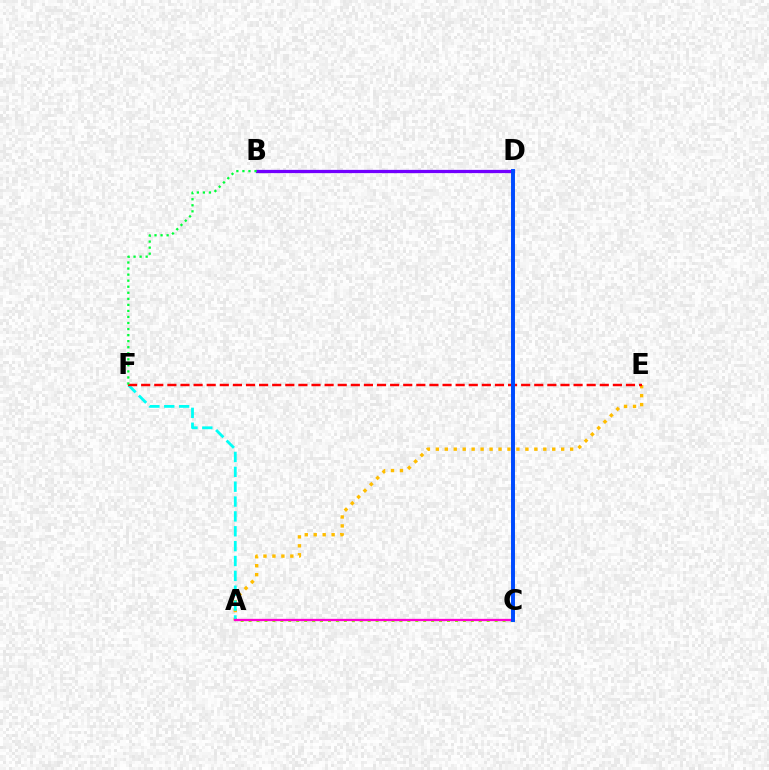{('A', 'E'): [{'color': '#ffbd00', 'line_style': 'dotted', 'thickness': 2.43}], ('A', 'C'): [{'color': '#84ff00', 'line_style': 'dotted', 'thickness': 2.16}, {'color': '#ff00cf', 'line_style': 'solid', 'thickness': 1.66}], ('B', 'D'): [{'color': '#7200ff', 'line_style': 'solid', 'thickness': 2.34}], ('A', 'F'): [{'color': '#00fff6', 'line_style': 'dashed', 'thickness': 2.02}], ('E', 'F'): [{'color': '#ff0000', 'line_style': 'dashed', 'thickness': 1.78}], ('C', 'D'): [{'color': '#004bff', 'line_style': 'solid', 'thickness': 2.85}], ('B', 'F'): [{'color': '#00ff39', 'line_style': 'dotted', 'thickness': 1.64}]}